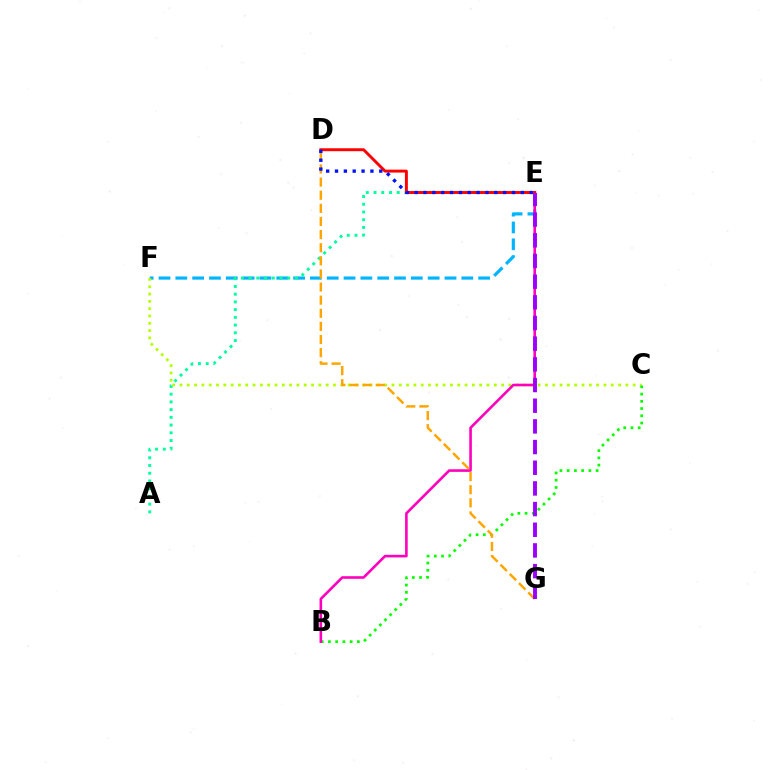{('E', 'F'): [{'color': '#00b5ff', 'line_style': 'dashed', 'thickness': 2.29}], ('C', 'F'): [{'color': '#b3ff00', 'line_style': 'dotted', 'thickness': 1.99}], ('B', 'C'): [{'color': '#08ff00', 'line_style': 'dotted', 'thickness': 1.97}], ('B', 'E'): [{'color': '#ff00bd', 'line_style': 'solid', 'thickness': 1.88}], ('A', 'E'): [{'color': '#00ff9d', 'line_style': 'dotted', 'thickness': 2.1}], ('D', 'G'): [{'color': '#ffa500', 'line_style': 'dashed', 'thickness': 1.78}], ('D', 'E'): [{'color': '#ff0000', 'line_style': 'solid', 'thickness': 2.11}, {'color': '#0010ff', 'line_style': 'dotted', 'thickness': 2.4}], ('E', 'G'): [{'color': '#9b00ff', 'line_style': 'dashed', 'thickness': 2.81}]}